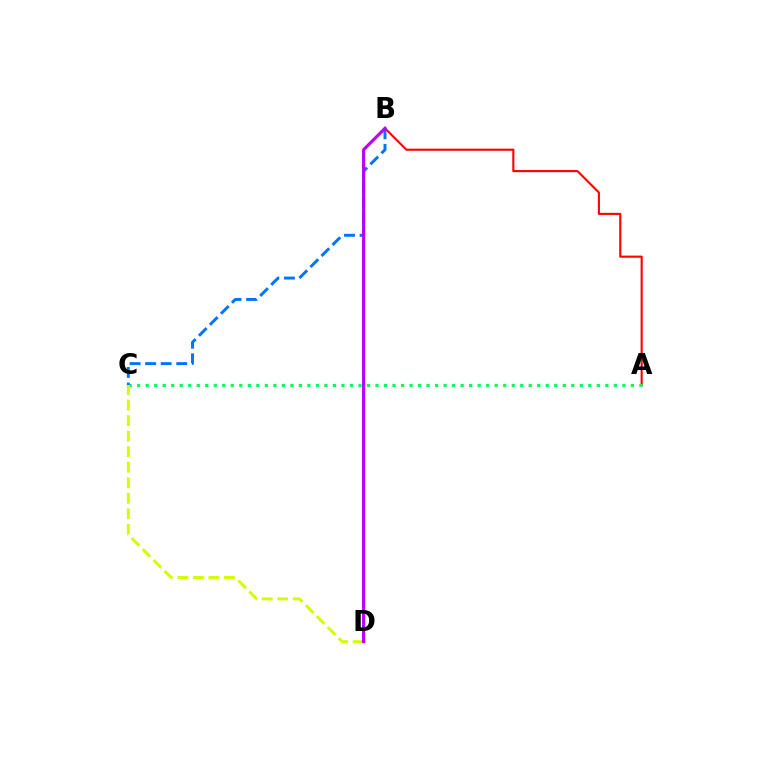{('A', 'B'): [{'color': '#ff0000', 'line_style': 'solid', 'thickness': 1.52}], ('A', 'C'): [{'color': '#00ff5c', 'line_style': 'dotted', 'thickness': 2.31}], ('C', 'D'): [{'color': '#d1ff00', 'line_style': 'dashed', 'thickness': 2.11}], ('B', 'C'): [{'color': '#0074ff', 'line_style': 'dashed', 'thickness': 2.11}], ('B', 'D'): [{'color': '#b900ff', 'line_style': 'solid', 'thickness': 2.25}]}